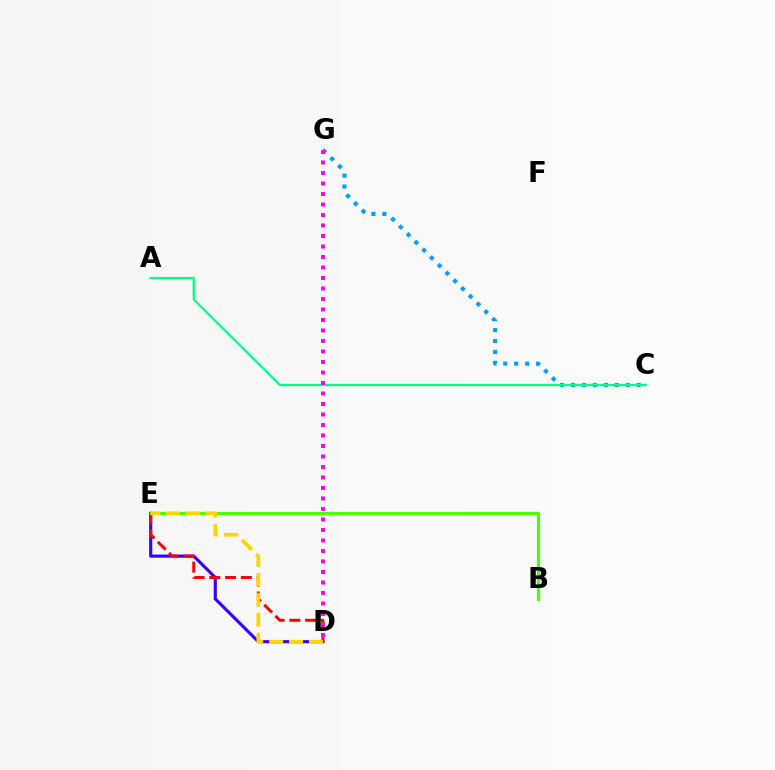{('C', 'G'): [{'color': '#009eff', 'line_style': 'dotted', 'thickness': 2.97}], ('D', 'E'): [{'color': '#3700ff', 'line_style': 'solid', 'thickness': 2.26}, {'color': '#ff0000', 'line_style': 'dashed', 'thickness': 2.14}, {'color': '#ffd500', 'line_style': 'dashed', 'thickness': 2.7}], ('A', 'C'): [{'color': '#00ff86', 'line_style': 'solid', 'thickness': 1.62}], ('B', 'E'): [{'color': '#4fff00', 'line_style': 'solid', 'thickness': 2.28}], ('D', 'G'): [{'color': '#ff00ed', 'line_style': 'dotted', 'thickness': 2.85}]}